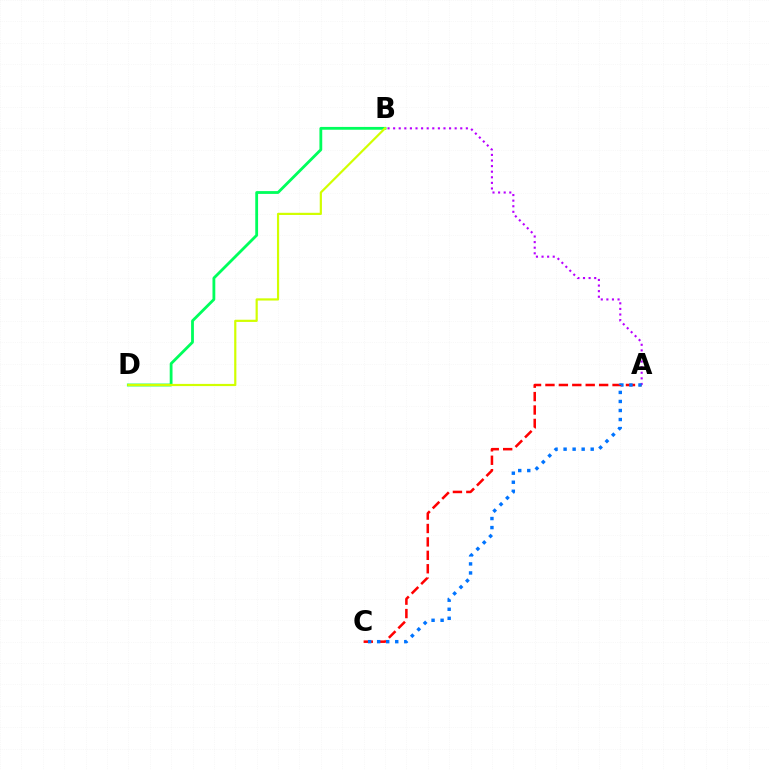{('A', 'C'): [{'color': '#ff0000', 'line_style': 'dashed', 'thickness': 1.82}, {'color': '#0074ff', 'line_style': 'dotted', 'thickness': 2.46}], ('B', 'D'): [{'color': '#00ff5c', 'line_style': 'solid', 'thickness': 2.02}, {'color': '#d1ff00', 'line_style': 'solid', 'thickness': 1.58}], ('A', 'B'): [{'color': '#b900ff', 'line_style': 'dotted', 'thickness': 1.52}]}